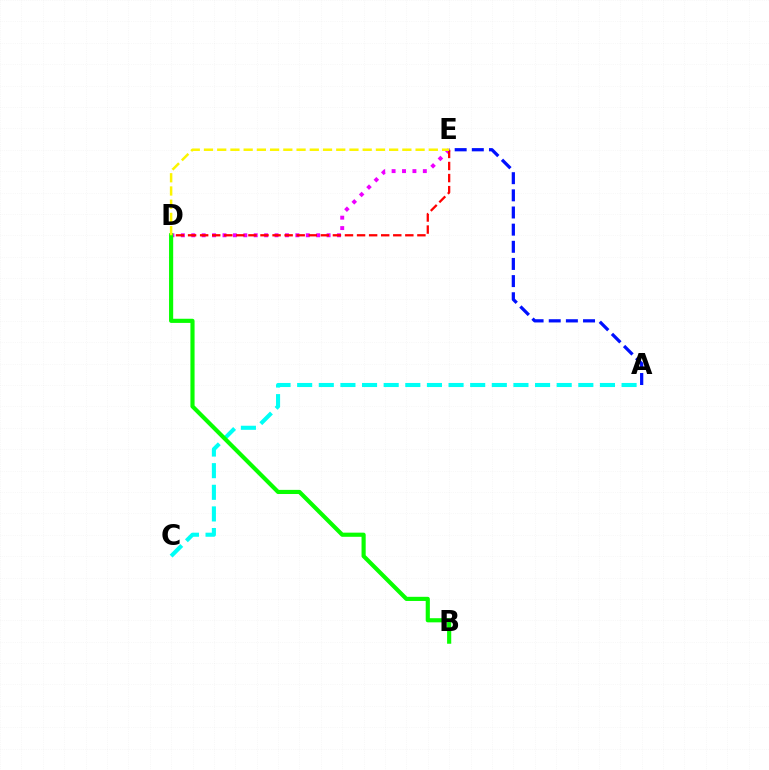{('A', 'C'): [{'color': '#00fff6', 'line_style': 'dashed', 'thickness': 2.94}], ('D', 'E'): [{'color': '#ee00ff', 'line_style': 'dotted', 'thickness': 2.83}, {'color': '#ff0000', 'line_style': 'dashed', 'thickness': 1.64}, {'color': '#fcf500', 'line_style': 'dashed', 'thickness': 1.8}], ('B', 'D'): [{'color': '#08ff00', 'line_style': 'solid', 'thickness': 2.98}], ('A', 'E'): [{'color': '#0010ff', 'line_style': 'dashed', 'thickness': 2.33}]}